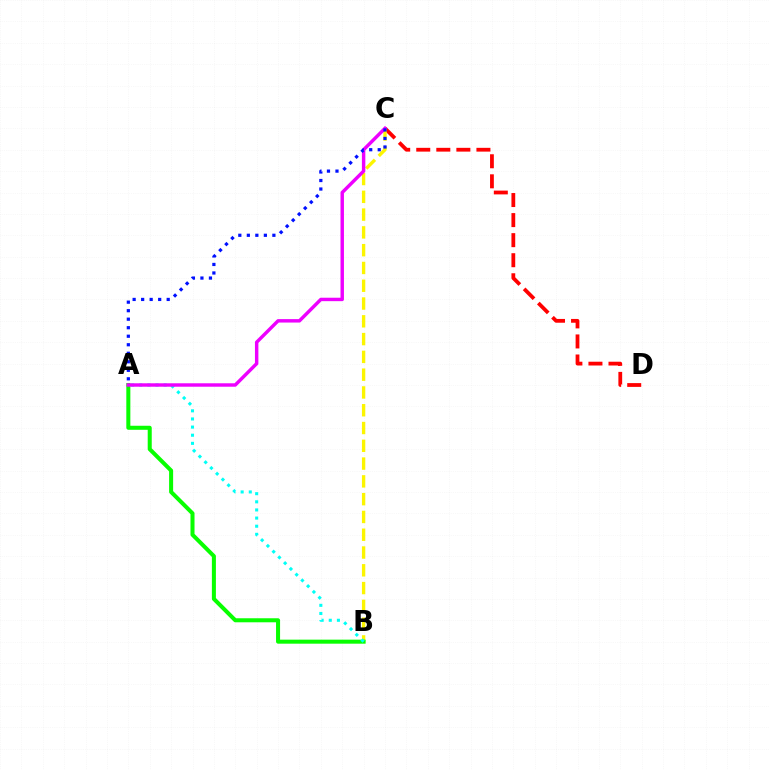{('C', 'D'): [{'color': '#ff0000', 'line_style': 'dashed', 'thickness': 2.72}], ('B', 'C'): [{'color': '#fcf500', 'line_style': 'dashed', 'thickness': 2.42}], ('A', 'B'): [{'color': '#08ff00', 'line_style': 'solid', 'thickness': 2.9}, {'color': '#00fff6', 'line_style': 'dotted', 'thickness': 2.21}], ('A', 'C'): [{'color': '#ee00ff', 'line_style': 'solid', 'thickness': 2.48}, {'color': '#0010ff', 'line_style': 'dotted', 'thickness': 2.31}]}